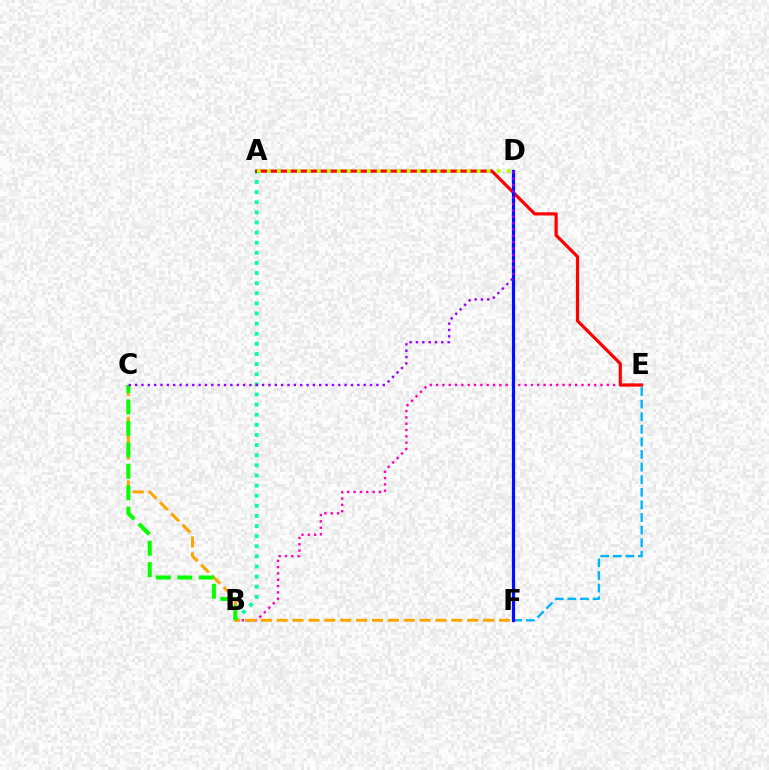{('A', 'B'): [{'color': '#00ff9d', 'line_style': 'dotted', 'thickness': 2.75}], ('B', 'E'): [{'color': '#ff00bd', 'line_style': 'dotted', 'thickness': 1.72}], ('E', 'F'): [{'color': '#00b5ff', 'line_style': 'dashed', 'thickness': 1.71}], ('C', 'F'): [{'color': '#ffa500', 'line_style': 'dashed', 'thickness': 2.16}], ('A', 'E'): [{'color': '#ff0000', 'line_style': 'solid', 'thickness': 2.3}], ('D', 'F'): [{'color': '#0010ff', 'line_style': 'solid', 'thickness': 2.32}], ('B', 'C'): [{'color': '#08ff00', 'line_style': 'dashed', 'thickness': 2.91}], ('C', 'D'): [{'color': '#9b00ff', 'line_style': 'dotted', 'thickness': 1.72}], ('A', 'D'): [{'color': '#b3ff00', 'line_style': 'dotted', 'thickness': 2.71}]}